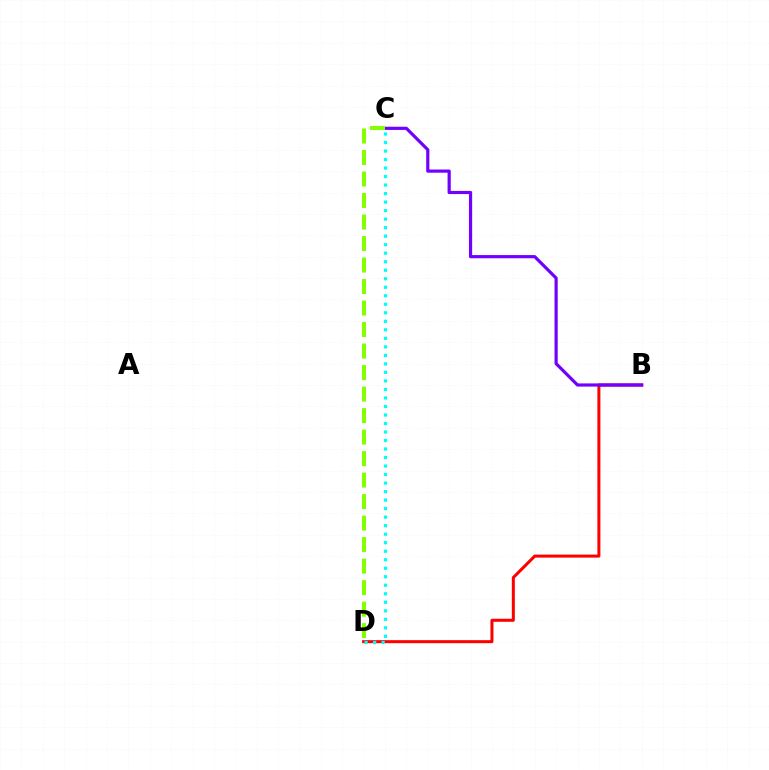{('B', 'D'): [{'color': '#ff0000', 'line_style': 'solid', 'thickness': 2.17}], ('B', 'C'): [{'color': '#7200ff', 'line_style': 'solid', 'thickness': 2.3}], ('C', 'D'): [{'color': '#84ff00', 'line_style': 'dashed', 'thickness': 2.92}, {'color': '#00fff6', 'line_style': 'dotted', 'thickness': 2.31}]}